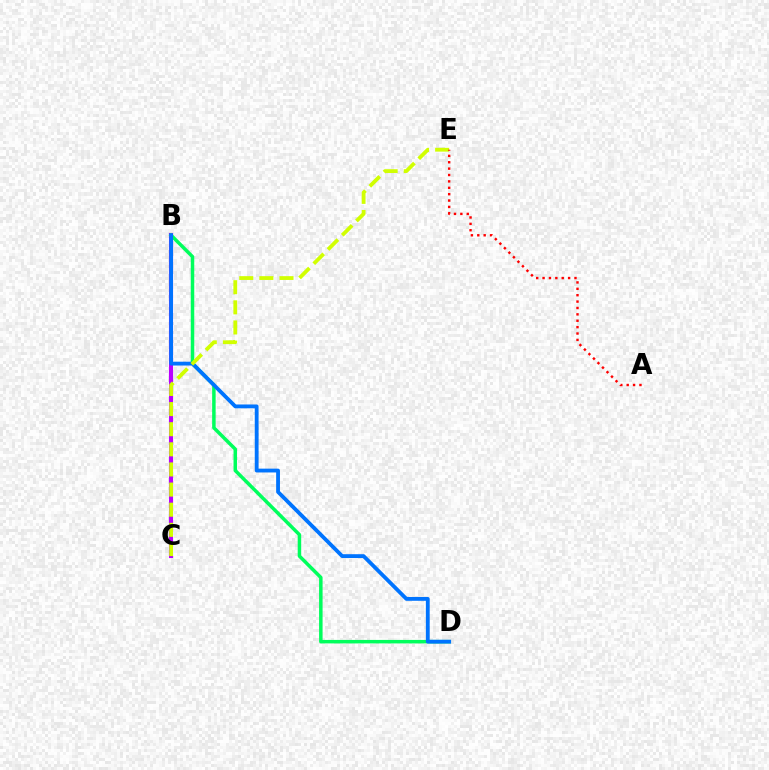{('B', 'C'): [{'color': '#b900ff', 'line_style': 'solid', 'thickness': 2.95}], ('B', 'D'): [{'color': '#00ff5c', 'line_style': 'solid', 'thickness': 2.51}, {'color': '#0074ff', 'line_style': 'solid', 'thickness': 2.75}], ('C', 'E'): [{'color': '#d1ff00', 'line_style': 'dashed', 'thickness': 2.73}], ('A', 'E'): [{'color': '#ff0000', 'line_style': 'dotted', 'thickness': 1.73}]}